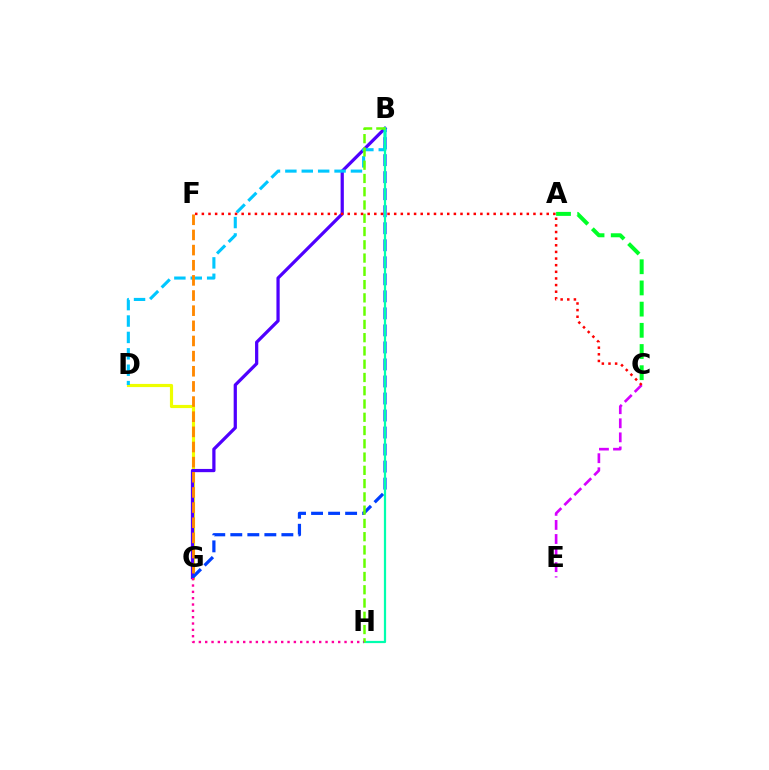{('D', 'G'): [{'color': '#eeff00', 'line_style': 'solid', 'thickness': 2.28}], ('B', 'G'): [{'color': '#4f00ff', 'line_style': 'solid', 'thickness': 2.33}, {'color': '#003fff', 'line_style': 'dashed', 'thickness': 2.31}], ('C', 'E'): [{'color': '#d600ff', 'line_style': 'dashed', 'thickness': 1.91}], ('B', 'D'): [{'color': '#00c7ff', 'line_style': 'dashed', 'thickness': 2.23}], ('B', 'H'): [{'color': '#00ffaf', 'line_style': 'solid', 'thickness': 1.6}, {'color': '#66ff00', 'line_style': 'dashed', 'thickness': 1.8}], ('F', 'G'): [{'color': '#ff8800', 'line_style': 'dashed', 'thickness': 2.06}], ('A', 'C'): [{'color': '#00ff27', 'line_style': 'dashed', 'thickness': 2.88}], ('G', 'H'): [{'color': '#ff00a0', 'line_style': 'dotted', 'thickness': 1.72}], ('C', 'F'): [{'color': '#ff0000', 'line_style': 'dotted', 'thickness': 1.8}]}